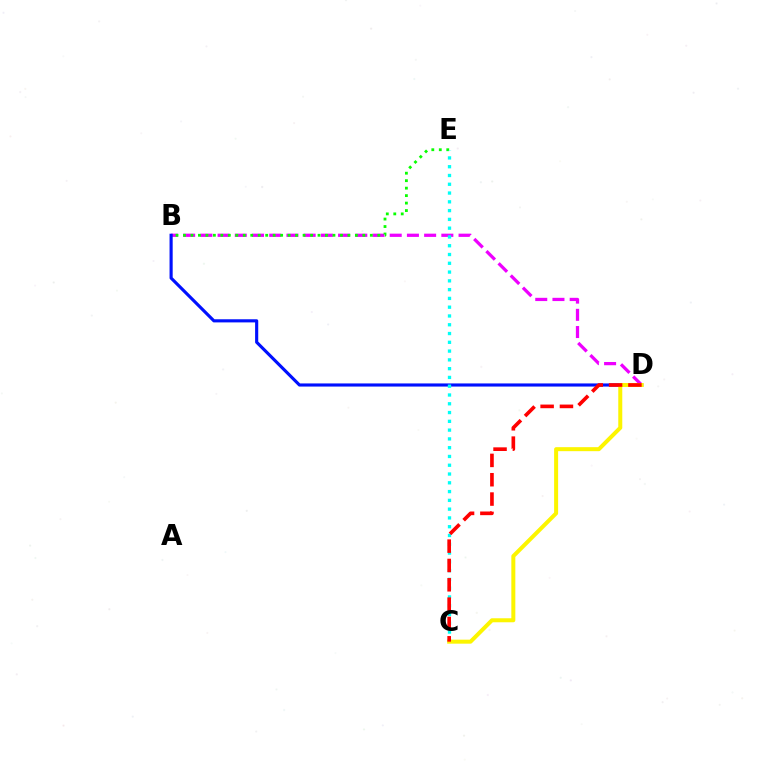{('B', 'D'): [{'color': '#ee00ff', 'line_style': 'dashed', 'thickness': 2.34}, {'color': '#0010ff', 'line_style': 'solid', 'thickness': 2.26}], ('B', 'E'): [{'color': '#08ff00', 'line_style': 'dotted', 'thickness': 2.03}], ('C', 'E'): [{'color': '#00fff6', 'line_style': 'dotted', 'thickness': 2.39}], ('C', 'D'): [{'color': '#fcf500', 'line_style': 'solid', 'thickness': 2.88}, {'color': '#ff0000', 'line_style': 'dashed', 'thickness': 2.63}]}